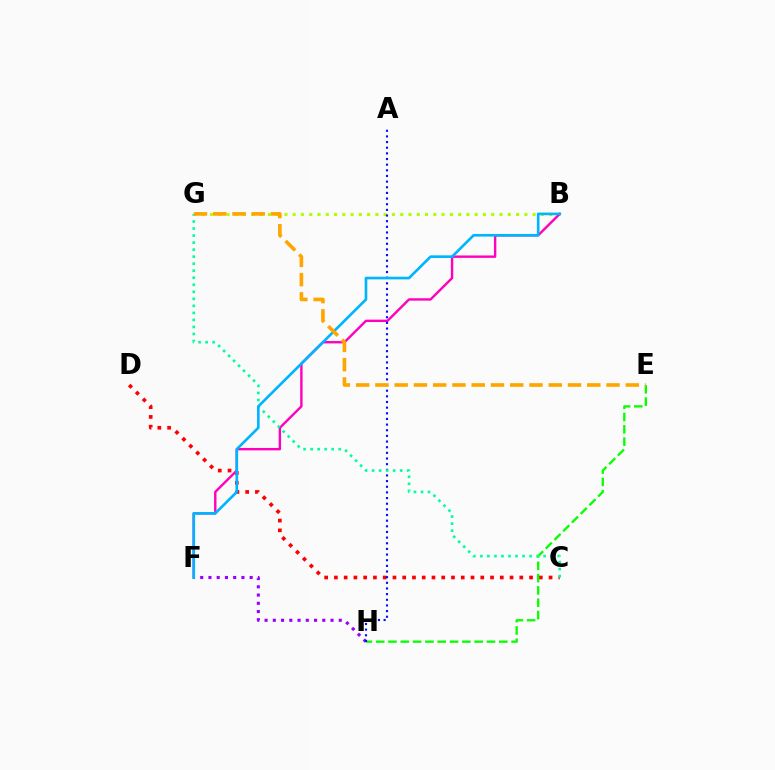{('C', 'D'): [{'color': '#ff0000', 'line_style': 'dotted', 'thickness': 2.65}], ('B', 'G'): [{'color': '#b3ff00', 'line_style': 'dotted', 'thickness': 2.25}], ('E', 'H'): [{'color': '#08ff00', 'line_style': 'dashed', 'thickness': 1.67}], ('F', 'H'): [{'color': '#9b00ff', 'line_style': 'dotted', 'thickness': 2.24}], ('B', 'F'): [{'color': '#ff00bd', 'line_style': 'solid', 'thickness': 1.72}, {'color': '#00b5ff', 'line_style': 'solid', 'thickness': 1.9}], ('A', 'H'): [{'color': '#0010ff', 'line_style': 'dotted', 'thickness': 1.54}], ('C', 'G'): [{'color': '#00ff9d', 'line_style': 'dotted', 'thickness': 1.91}], ('E', 'G'): [{'color': '#ffa500', 'line_style': 'dashed', 'thickness': 2.62}]}